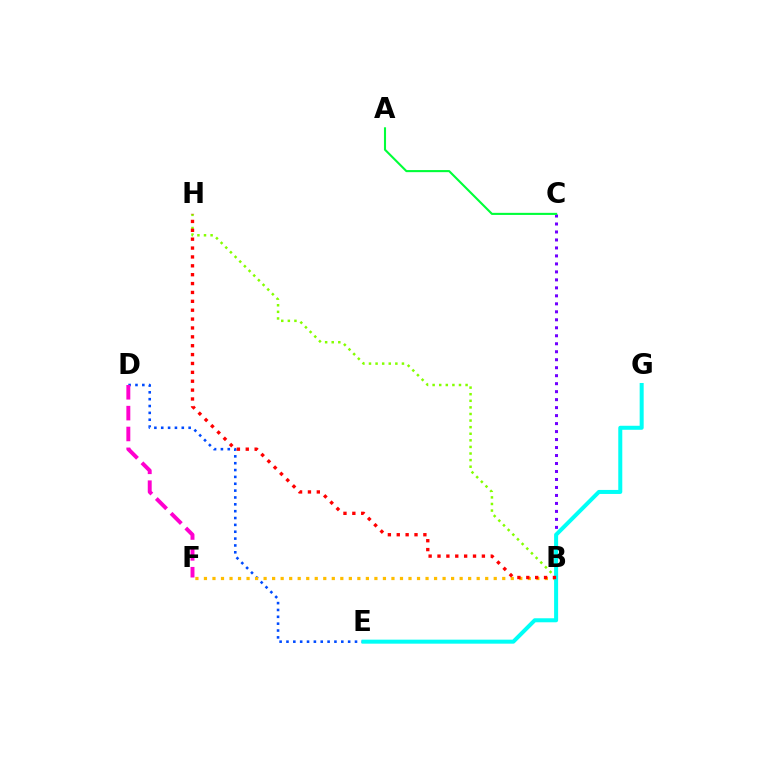{('D', 'E'): [{'color': '#004bff', 'line_style': 'dotted', 'thickness': 1.86}], ('B', 'C'): [{'color': '#7200ff', 'line_style': 'dotted', 'thickness': 2.17}], ('B', 'F'): [{'color': '#ffbd00', 'line_style': 'dotted', 'thickness': 2.32}], ('D', 'F'): [{'color': '#ff00cf', 'line_style': 'dashed', 'thickness': 2.83}], ('B', 'H'): [{'color': '#84ff00', 'line_style': 'dotted', 'thickness': 1.79}, {'color': '#ff0000', 'line_style': 'dotted', 'thickness': 2.41}], ('E', 'G'): [{'color': '#00fff6', 'line_style': 'solid', 'thickness': 2.89}], ('A', 'C'): [{'color': '#00ff39', 'line_style': 'solid', 'thickness': 1.51}]}